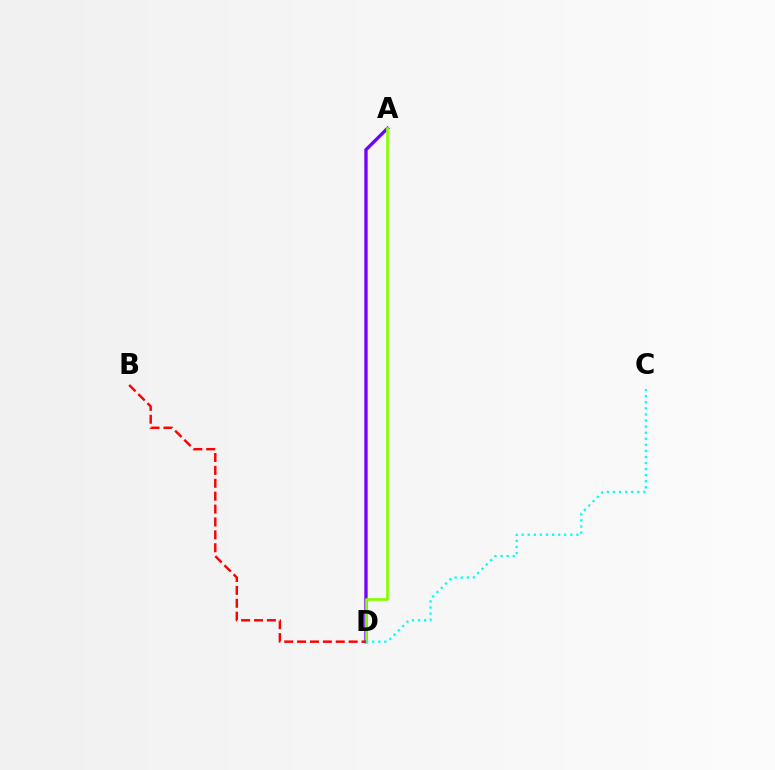{('A', 'D'): [{'color': '#7200ff', 'line_style': 'solid', 'thickness': 2.4}, {'color': '#84ff00', 'line_style': 'solid', 'thickness': 1.94}], ('B', 'D'): [{'color': '#ff0000', 'line_style': 'dashed', 'thickness': 1.75}], ('C', 'D'): [{'color': '#00fff6', 'line_style': 'dotted', 'thickness': 1.65}]}